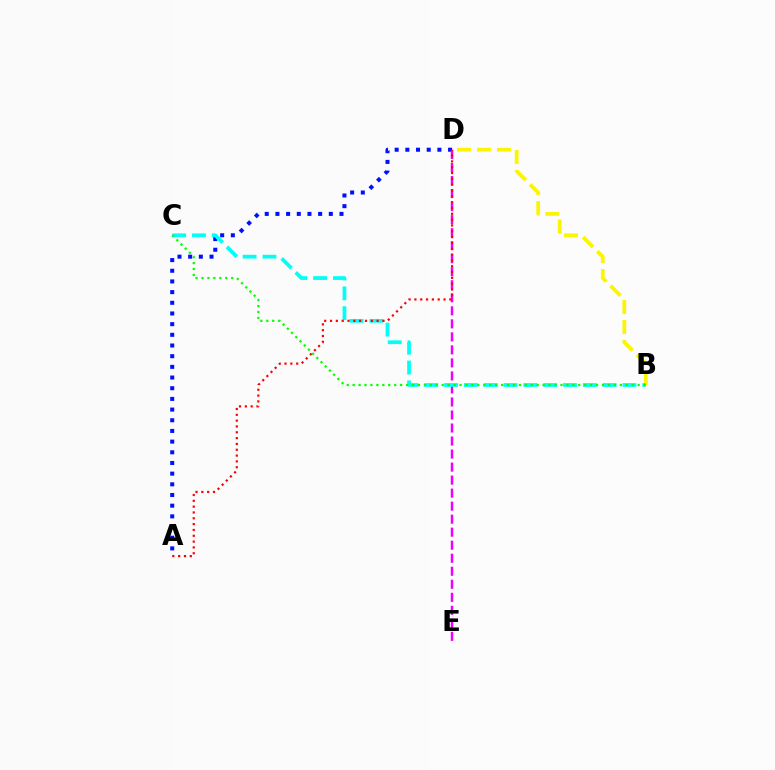{('B', 'D'): [{'color': '#fcf500', 'line_style': 'dashed', 'thickness': 2.72}], ('A', 'D'): [{'color': '#0010ff', 'line_style': 'dotted', 'thickness': 2.9}, {'color': '#ff0000', 'line_style': 'dotted', 'thickness': 1.58}], ('D', 'E'): [{'color': '#ee00ff', 'line_style': 'dashed', 'thickness': 1.77}], ('B', 'C'): [{'color': '#00fff6', 'line_style': 'dashed', 'thickness': 2.69}, {'color': '#08ff00', 'line_style': 'dotted', 'thickness': 1.61}]}